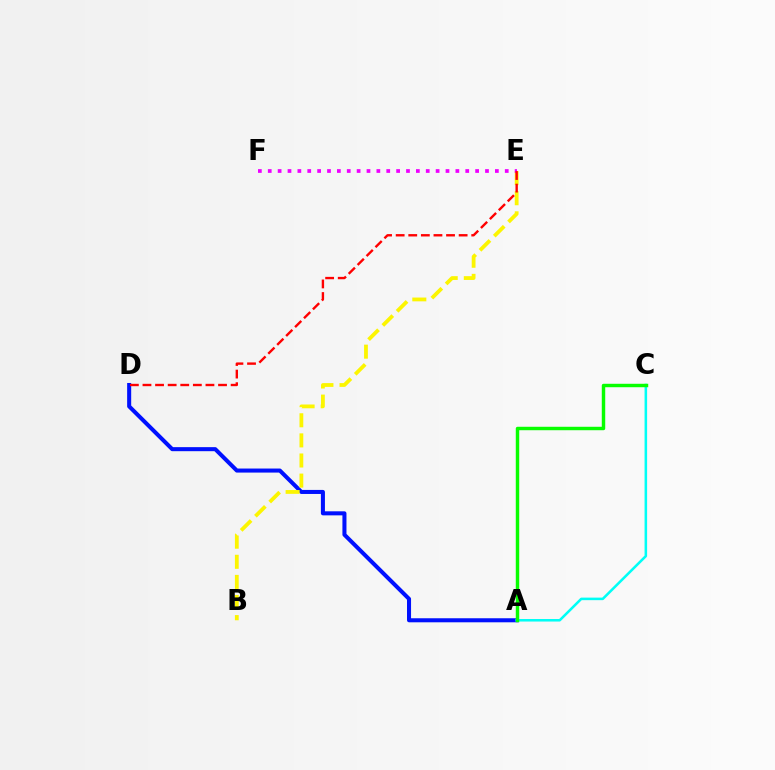{('A', 'D'): [{'color': '#0010ff', 'line_style': 'solid', 'thickness': 2.91}], ('B', 'E'): [{'color': '#fcf500', 'line_style': 'dashed', 'thickness': 2.73}], ('E', 'F'): [{'color': '#ee00ff', 'line_style': 'dotted', 'thickness': 2.68}], ('A', 'C'): [{'color': '#00fff6', 'line_style': 'solid', 'thickness': 1.83}, {'color': '#08ff00', 'line_style': 'solid', 'thickness': 2.48}], ('D', 'E'): [{'color': '#ff0000', 'line_style': 'dashed', 'thickness': 1.71}]}